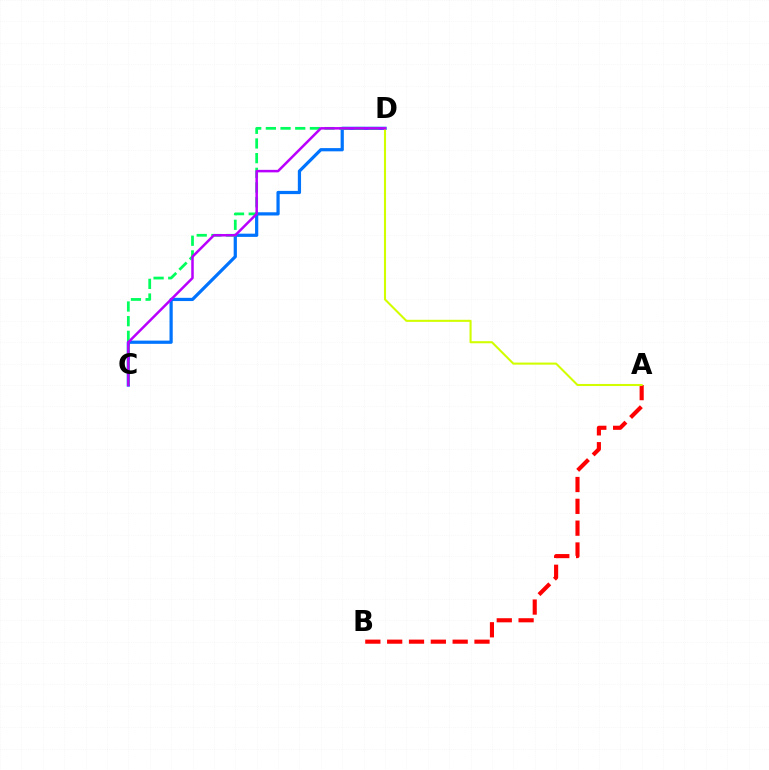{('A', 'B'): [{'color': '#ff0000', 'line_style': 'dashed', 'thickness': 2.97}], ('C', 'D'): [{'color': '#0074ff', 'line_style': 'solid', 'thickness': 2.32}, {'color': '#00ff5c', 'line_style': 'dashed', 'thickness': 1.99}, {'color': '#b900ff', 'line_style': 'solid', 'thickness': 1.81}], ('A', 'D'): [{'color': '#d1ff00', 'line_style': 'solid', 'thickness': 1.5}]}